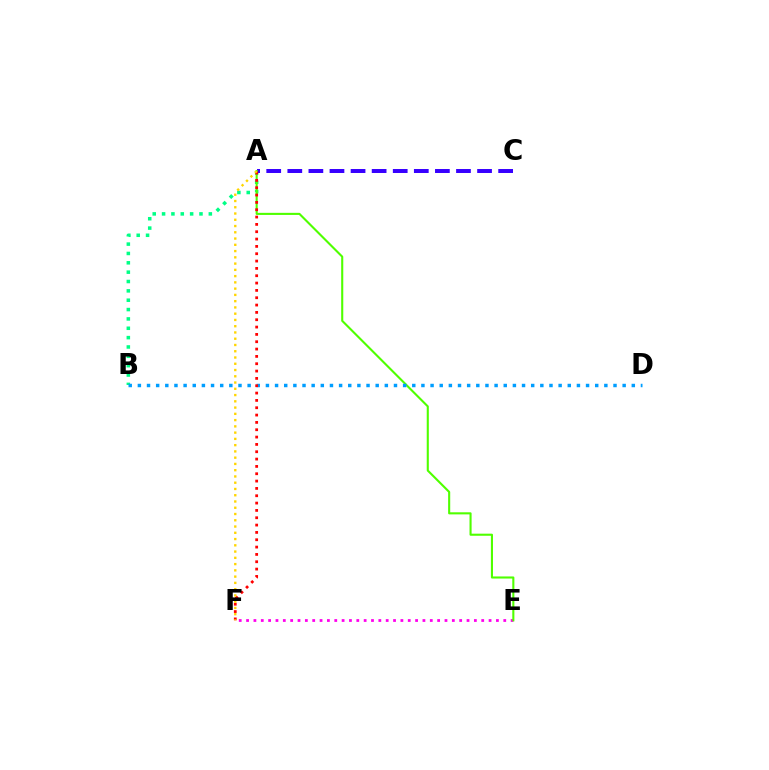{('A', 'B'): [{'color': '#00ff86', 'line_style': 'dotted', 'thickness': 2.54}], ('E', 'F'): [{'color': '#ff00ed', 'line_style': 'dotted', 'thickness': 2.0}], ('A', 'C'): [{'color': '#3700ff', 'line_style': 'dashed', 'thickness': 2.86}], ('A', 'E'): [{'color': '#4fff00', 'line_style': 'solid', 'thickness': 1.51}], ('B', 'D'): [{'color': '#009eff', 'line_style': 'dotted', 'thickness': 2.49}], ('A', 'F'): [{'color': '#ff0000', 'line_style': 'dotted', 'thickness': 1.99}, {'color': '#ffd500', 'line_style': 'dotted', 'thickness': 1.7}]}